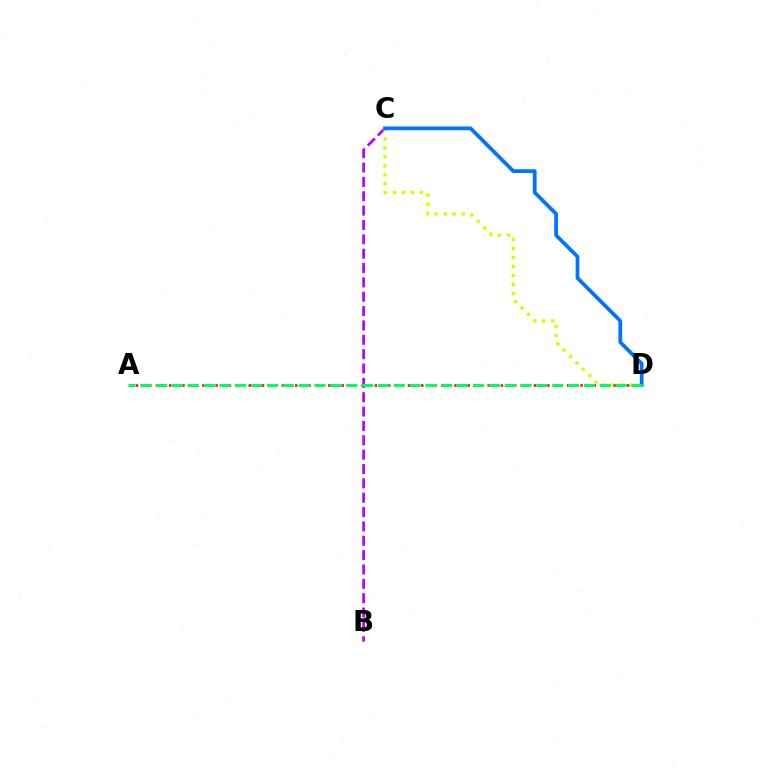{('B', 'C'): [{'color': '#b900ff', 'line_style': 'dashed', 'thickness': 1.95}], ('C', 'D'): [{'color': '#d1ff00', 'line_style': 'dotted', 'thickness': 2.45}, {'color': '#0074ff', 'line_style': 'solid', 'thickness': 2.69}], ('A', 'D'): [{'color': '#ff0000', 'line_style': 'dotted', 'thickness': 1.8}, {'color': '#00ff5c', 'line_style': 'dashed', 'thickness': 2.15}]}